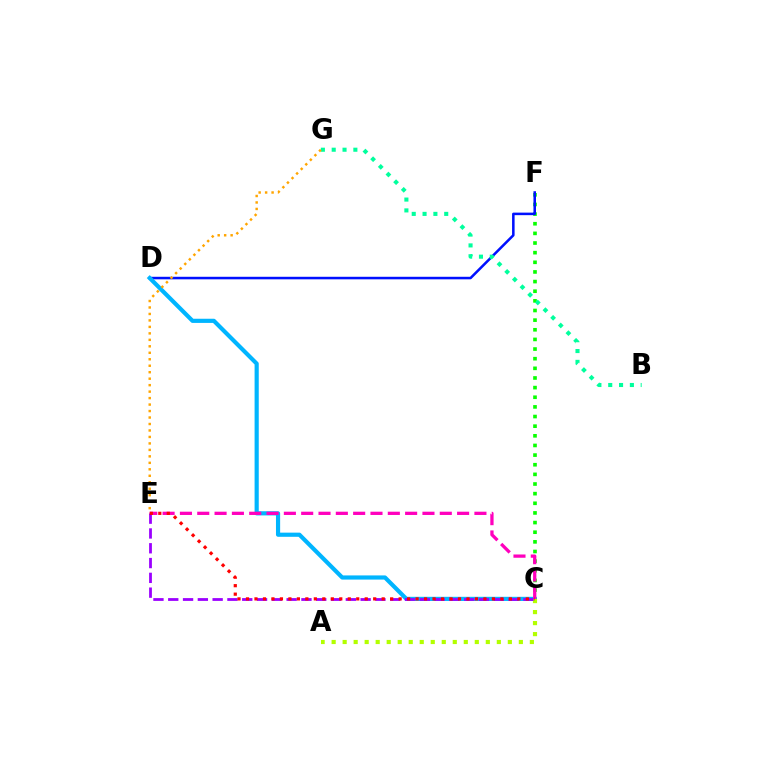{('C', 'F'): [{'color': '#08ff00', 'line_style': 'dotted', 'thickness': 2.62}], ('D', 'F'): [{'color': '#0010ff', 'line_style': 'solid', 'thickness': 1.83}], ('B', 'G'): [{'color': '#00ff9d', 'line_style': 'dotted', 'thickness': 2.94}], ('C', 'D'): [{'color': '#00b5ff', 'line_style': 'solid', 'thickness': 3.0}], ('A', 'C'): [{'color': '#b3ff00', 'line_style': 'dotted', 'thickness': 2.99}], ('C', 'E'): [{'color': '#ff00bd', 'line_style': 'dashed', 'thickness': 2.35}, {'color': '#9b00ff', 'line_style': 'dashed', 'thickness': 2.01}, {'color': '#ff0000', 'line_style': 'dotted', 'thickness': 2.3}], ('E', 'G'): [{'color': '#ffa500', 'line_style': 'dotted', 'thickness': 1.76}]}